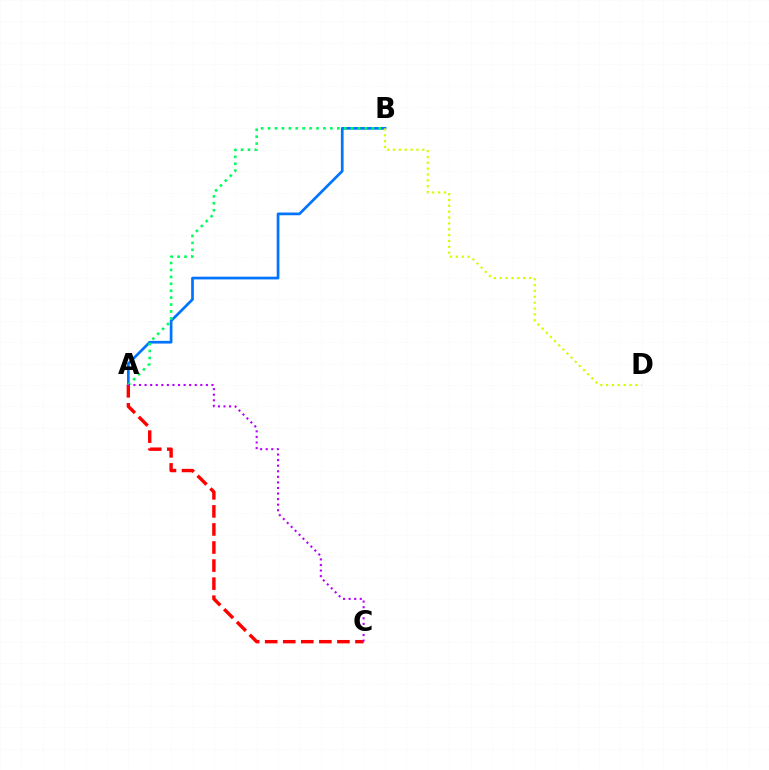{('A', 'B'): [{'color': '#0074ff', 'line_style': 'solid', 'thickness': 1.95}, {'color': '#00ff5c', 'line_style': 'dotted', 'thickness': 1.88}], ('A', 'C'): [{'color': '#ff0000', 'line_style': 'dashed', 'thickness': 2.45}, {'color': '#b900ff', 'line_style': 'dotted', 'thickness': 1.51}], ('B', 'D'): [{'color': '#d1ff00', 'line_style': 'dotted', 'thickness': 1.59}]}